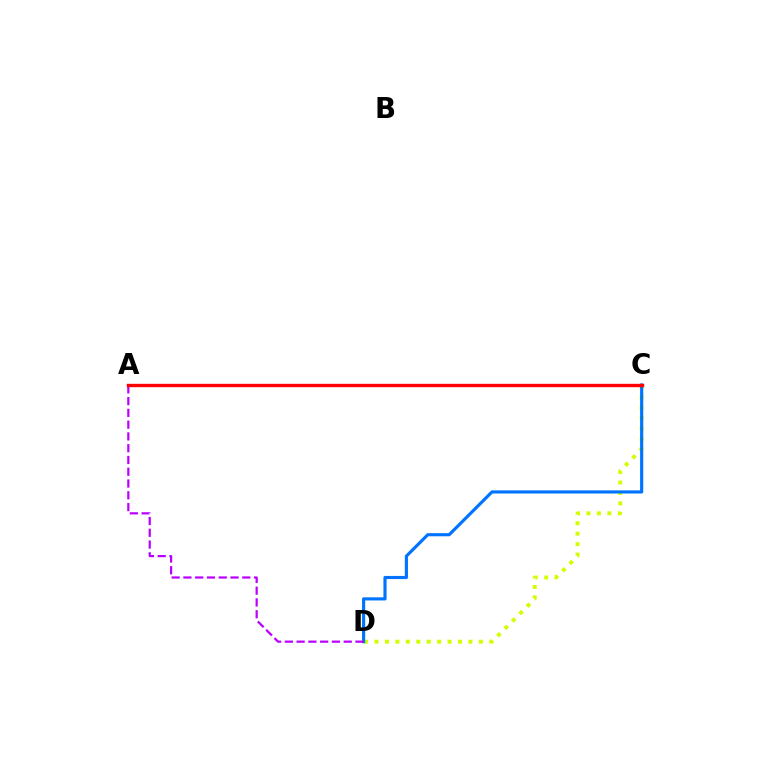{('C', 'D'): [{'color': '#d1ff00', 'line_style': 'dotted', 'thickness': 2.84}, {'color': '#0074ff', 'line_style': 'solid', 'thickness': 2.26}], ('A', 'D'): [{'color': '#b900ff', 'line_style': 'dashed', 'thickness': 1.6}], ('A', 'C'): [{'color': '#00ff5c', 'line_style': 'solid', 'thickness': 2.06}, {'color': '#ff0000', 'line_style': 'solid', 'thickness': 2.43}]}